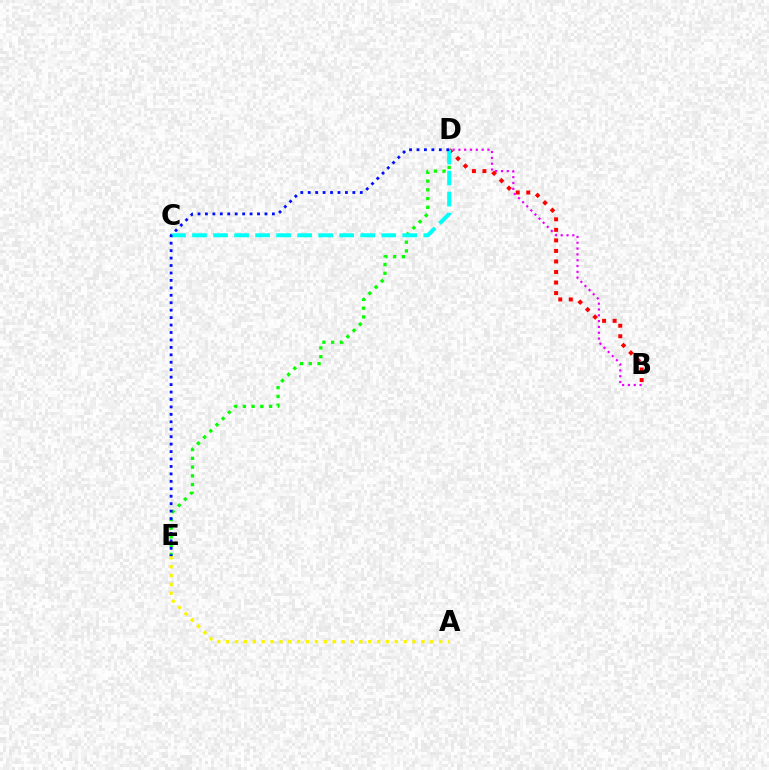{('B', 'D'): [{'color': '#ff0000', 'line_style': 'dotted', 'thickness': 2.86}, {'color': '#ee00ff', 'line_style': 'dotted', 'thickness': 1.58}], ('D', 'E'): [{'color': '#08ff00', 'line_style': 'dotted', 'thickness': 2.38}, {'color': '#0010ff', 'line_style': 'dotted', 'thickness': 2.02}], ('A', 'E'): [{'color': '#fcf500', 'line_style': 'dotted', 'thickness': 2.41}], ('C', 'D'): [{'color': '#00fff6', 'line_style': 'dashed', 'thickness': 2.86}]}